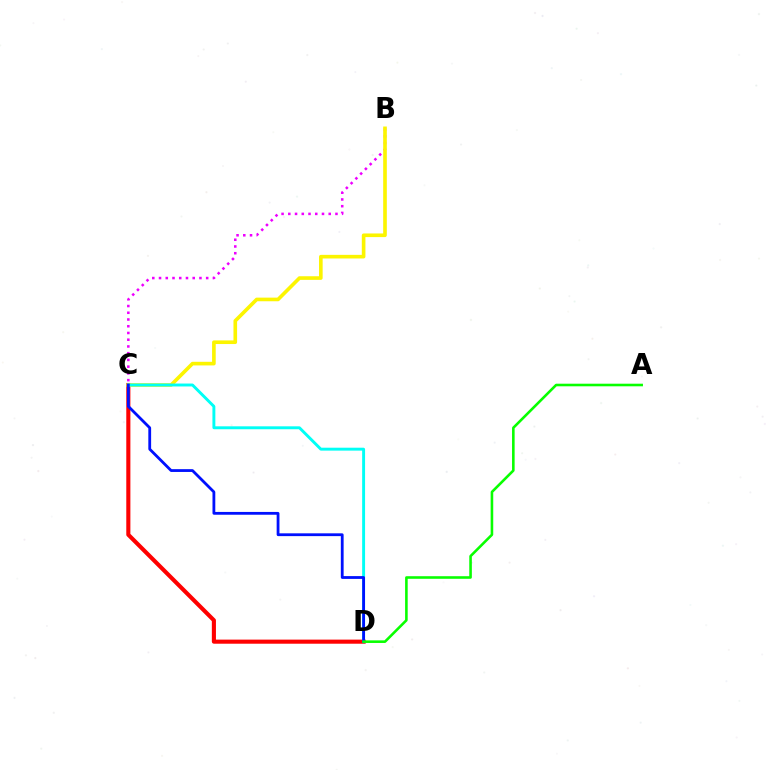{('C', 'D'): [{'color': '#ff0000', 'line_style': 'solid', 'thickness': 2.95}, {'color': '#00fff6', 'line_style': 'solid', 'thickness': 2.1}, {'color': '#0010ff', 'line_style': 'solid', 'thickness': 2.01}], ('B', 'C'): [{'color': '#ee00ff', 'line_style': 'dotted', 'thickness': 1.83}, {'color': '#fcf500', 'line_style': 'solid', 'thickness': 2.61}], ('A', 'D'): [{'color': '#08ff00', 'line_style': 'solid', 'thickness': 1.87}]}